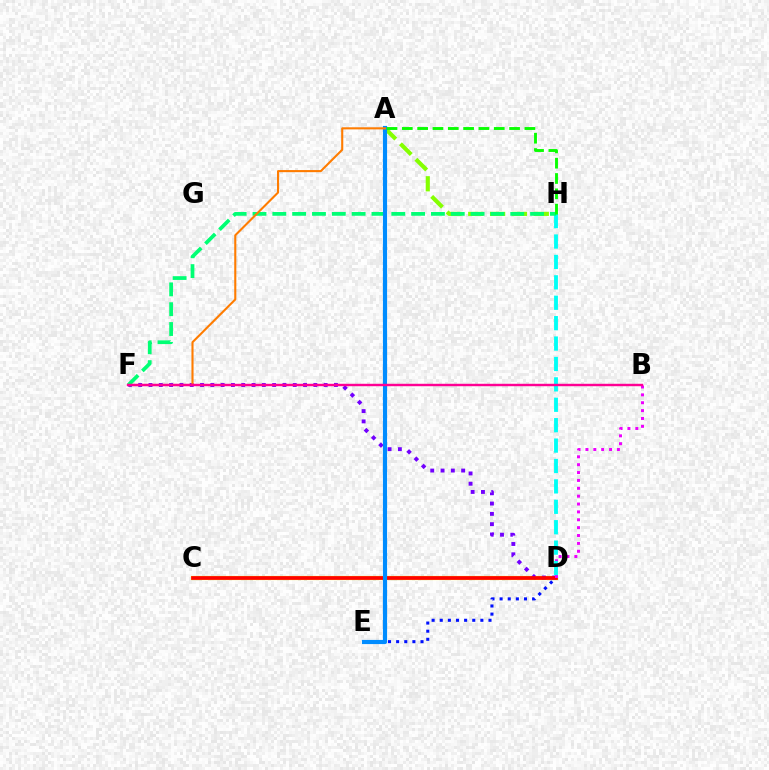{('C', 'D'): [{'color': '#fcf500', 'line_style': 'solid', 'thickness': 2.99}, {'color': '#ff0000', 'line_style': 'solid', 'thickness': 2.66}], ('D', 'E'): [{'color': '#0010ff', 'line_style': 'dotted', 'thickness': 2.21}], ('A', 'H'): [{'color': '#84ff00', 'line_style': 'dashed', 'thickness': 2.97}, {'color': '#08ff00', 'line_style': 'dashed', 'thickness': 2.08}], ('D', 'F'): [{'color': '#7200ff', 'line_style': 'dotted', 'thickness': 2.8}], ('B', 'D'): [{'color': '#ee00ff', 'line_style': 'dotted', 'thickness': 2.14}], ('D', 'H'): [{'color': '#00fff6', 'line_style': 'dashed', 'thickness': 2.77}], ('F', 'H'): [{'color': '#00ff74', 'line_style': 'dashed', 'thickness': 2.69}], ('A', 'E'): [{'color': '#008cff', 'line_style': 'solid', 'thickness': 2.99}], ('A', 'F'): [{'color': '#ff7c00', 'line_style': 'solid', 'thickness': 1.51}], ('B', 'F'): [{'color': '#ff0094', 'line_style': 'solid', 'thickness': 1.75}]}